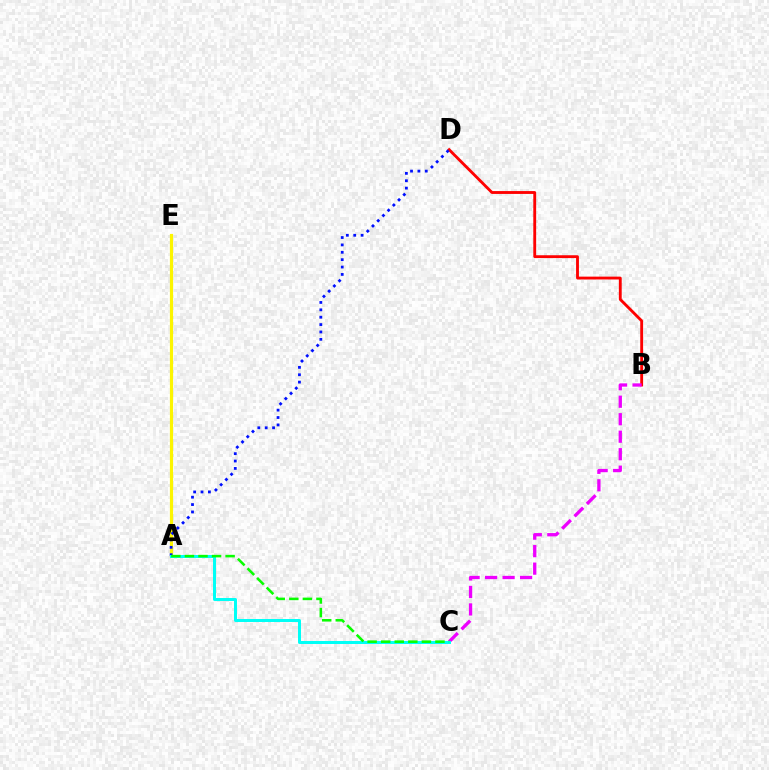{('A', 'E'): [{'color': '#fcf500', 'line_style': 'solid', 'thickness': 2.29}], ('B', 'D'): [{'color': '#ff0000', 'line_style': 'solid', 'thickness': 2.05}], ('B', 'C'): [{'color': '#ee00ff', 'line_style': 'dashed', 'thickness': 2.38}], ('A', 'D'): [{'color': '#0010ff', 'line_style': 'dotted', 'thickness': 2.0}], ('A', 'C'): [{'color': '#00fff6', 'line_style': 'solid', 'thickness': 2.15}, {'color': '#08ff00', 'line_style': 'dashed', 'thickness': 1.84}]}